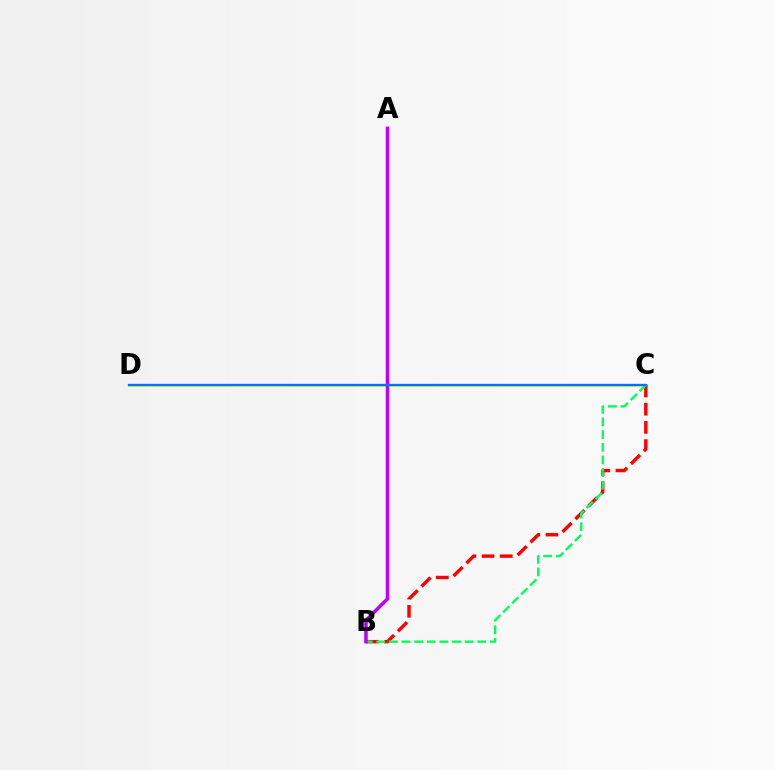{('C', 'D'): [{'color': '#d1ff00', 'line_style': 'solid', 'thickness': 1.84}, {'color': '#0074ff', 'line_style': 'solid', 'thickness': 1.7}], ('B', 'C'): [{'color': '#ff0000', 'line_style': 'dashed', 'thickness': 2.47}, {'color': '#00ff5c', 'line_style': 'dashed', 'thickness': 1.72}], ('A', 'B'): [{'color': '#b900ff', 'line_style': 'solid', 'thickness': 2.52}]}